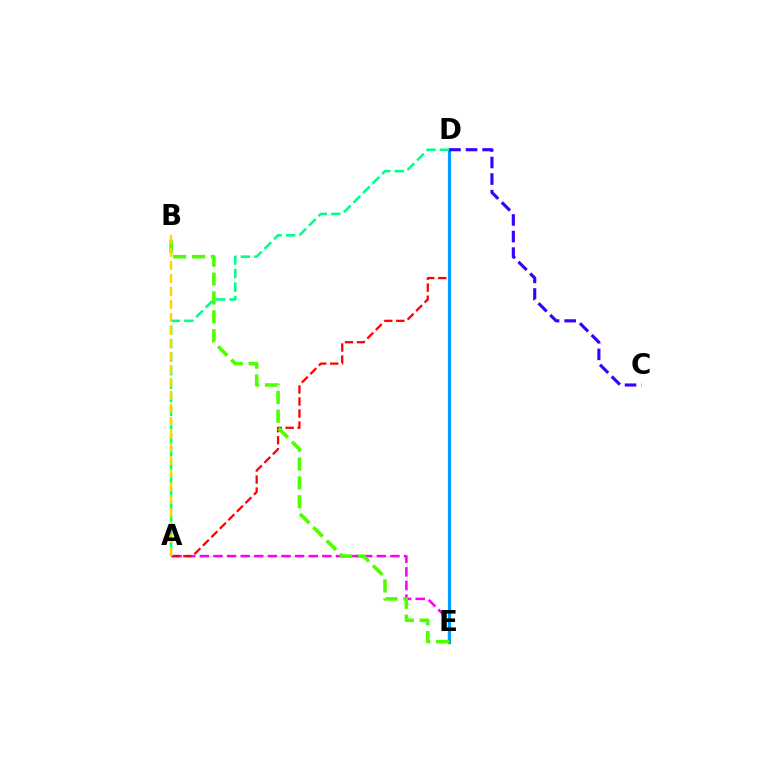{('A', 'E'): [{'color': '#ff00ed', 'line_style': 'dashed', 'thickness': 1.85}], ('A', 'D'): [{'color': '#ff0000', 'line_style': 'dashed', 'thickness': 1.63}, {'color': '#00ff86', 'line_style': 'dashed', 'thickness': 1.84}], ('D', 'E'): [{'color': '#009eff', 'line_style': 'solid', 'thickness': 2.29}], ('B', 'E'): [{'color': '#4fff00', 'line_style': 'dashed', 'thickness': 2.56}], ('A', 'B'): [{'color': '#ffd500', 'line_style': 'dashed', 'thickness': 1.77}], ('C', 'D'): [{'color': '#3700ff', 'line_style': 'dashed', 'thickness': 2.25}]}